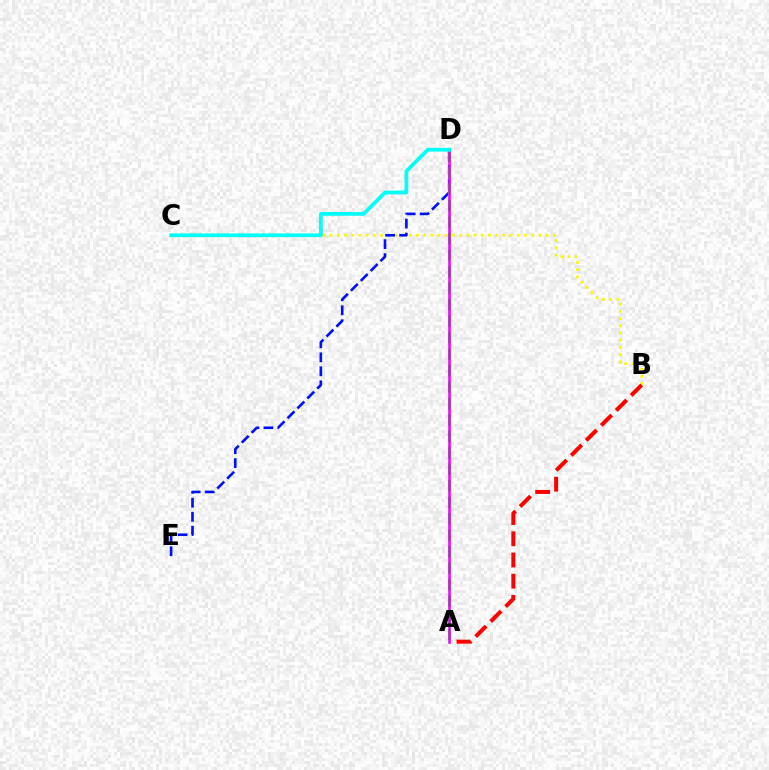{('B', 'C'): [{'color': '#fcf500', 'line_style': 'dotted', 'thickness': 1.96}], ('A', 'B'): [{'color': '#ff0000', 'line_style': 'dashed', 'thickness': 2.88}], ('D', 'E'): [{'color': '#0010ff', 'line_style': 'dashed', 'thickness': 1.9}], ('A', 'D'): [{'color': '#08ff00', 'line_style': 'dashed', 'thickness': 2.24}, {'color': '#ee00ff', 'line_style': 'solid', 'thickness': 1.81}], ('C', 'D'): [{'color': '#00fff6', 'line_style': 'solid', 'thickness': 2.69}]}